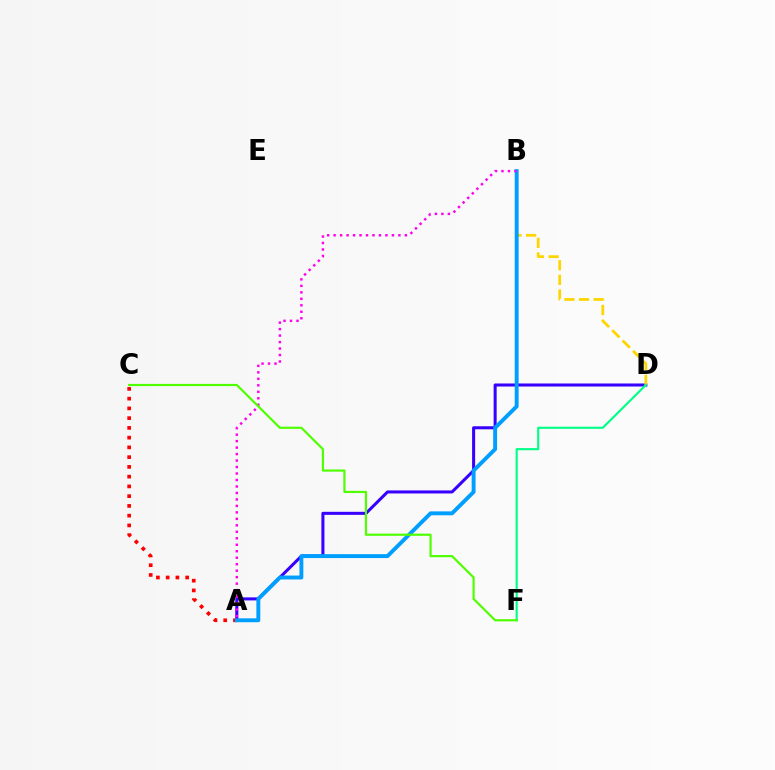{('A', 'D'): [{'color': '#3700ff', 'line_style': 'solid', 'thickness': 2.19}], ('A', 'C'): [{'color': '#ff0000', 'line_style': 'dotted', 'thickness': 2.65}], ('B', 'D'): [{'color': '#ffd500', 'line_style': 'dashed', 'thickness': 1.99}], ('A', 'B'): [{'color': '#009eff', 'line_style': 'solid', 'thickness': 2.81}, {'color': '#ff00ed', 'line_style': 'dotted', 'thickness': 1.76}], ('D', 'F'): [{'color': '#00ff86', 'line_style': 'solid', 'thickness': 1.53}], ('C', 'F'): [{'color': '#4fff00', 'line_style': 'solid', 'thickness': 1.57}]}